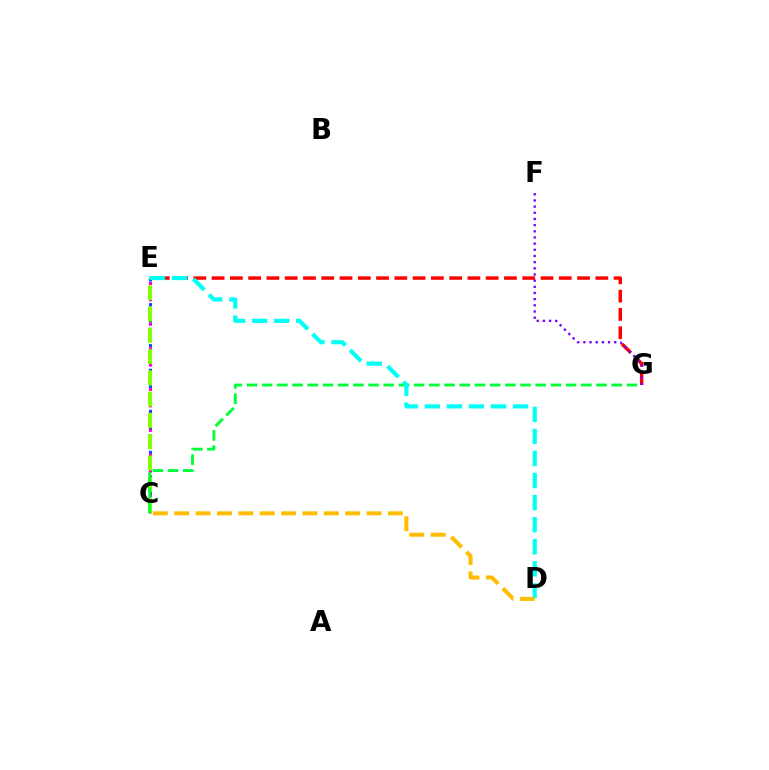{('E', 'G'): [{'color': '#ff0000', 'line_style': 'dashed', 'thickness': 2.48}], ('C', 'E'): [{'color': '#004bff', 'line_style': 'dotted', 'thickness': 2.23}, {'color': '#ff00cf', 'line_style': 'dotted', 'thickness': 2.22}, {'color': '#84ff00', 'line_style': 'dashed', 'thickness': 2.89}], ('C', 'G'): [{'color': '#00ff39', 'line_style': 'dashed', 'thickness': 2.06}], ('F', 'G'): [{'color': '#7200ff', 'line_style': 'dotted', 'thickness': 1.68}], ('D', 'E'): [{'color': '#00fff6', 'line_style': 'dashed', 'thickness': 3.0}], ('C', 'D'): [{'color': '#ffbd00', 'line_style': 'dashed', 'thickness': 2.9}]}